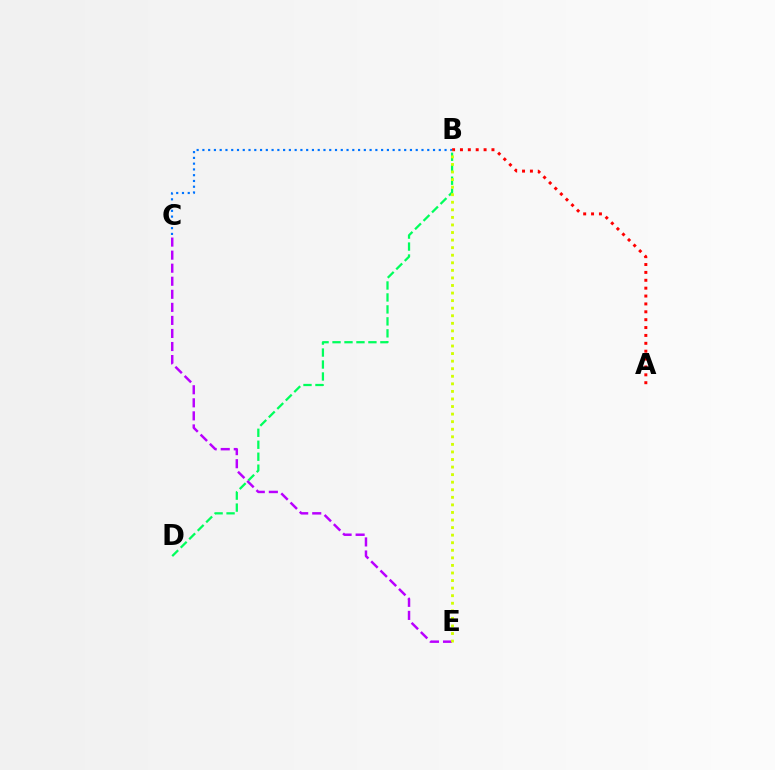{('B', 'C'): [{'color': '#0074ff', 'line_style': 'dotted', 'thickness': 1.57}], ('B', 'D'): [{'color': '#00ff5c', 'line_style': 'dashed', 'thickness': 1.63}], ('A', 'B'): [{'color': '#ff0000', 'line_style': 'dotted', 'thickness': 2.14}], ('C', 'E'): [{'color': '#b900ff', 'line_style': 'dashed', 'thickness': 1.77}], ('B', 'E'): [{'color': '#d1ff00', 'line_style': 'dotted', 'thickness': 2.06}]}